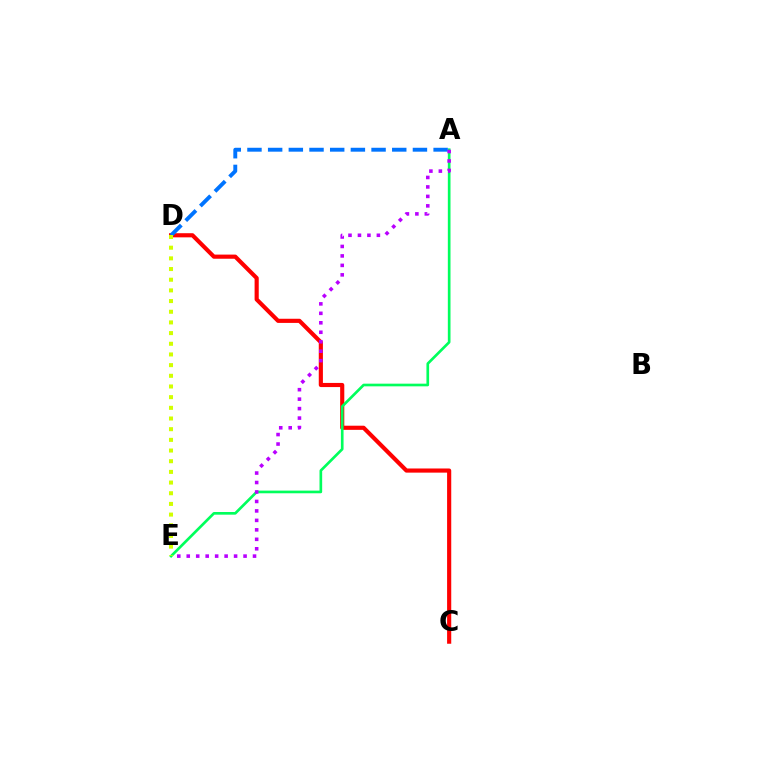{('C', 'D'): [{'color': '#ff0000', 'line_style': 'solid', 'thickness': 2.98}], ('A', 'E'): [{'color': '#00ff5c', 'line_style': 'solid', 'thickness': 1.92}, {'color': '#b900ff', 'line_style': 'dotted', 'thickness': 2.57}], ('A', 'D'): [{'color': '#0074ff', 'line_style': 'dashed', 'thickness': 2.81}], ('D', 'E'): [{'color': '#d1ff00', 'line_style': 'dotted', 'thickness': 2.9}]}